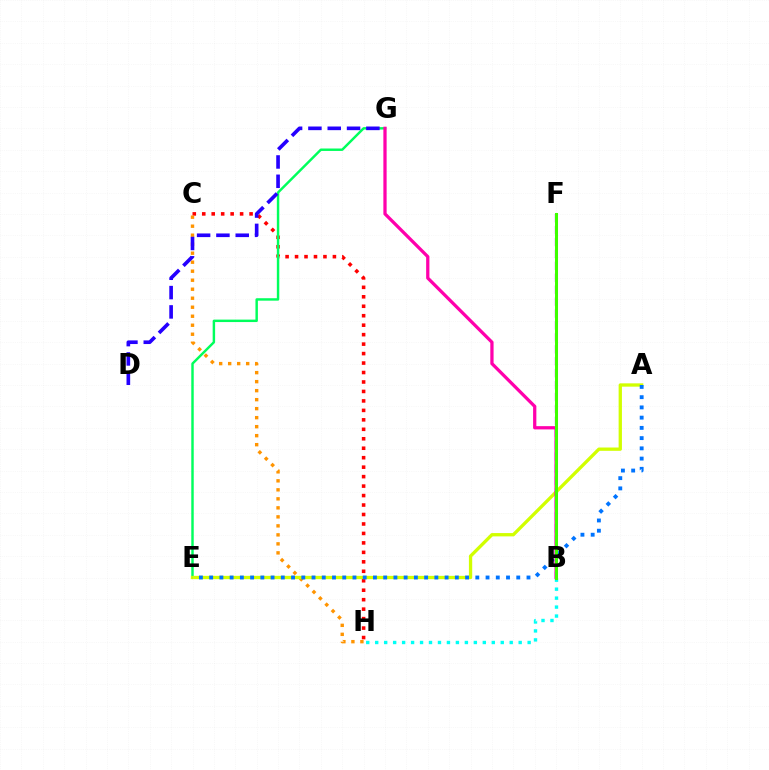{('C', 'H'): [{'color': '#ff0000', 'line_style': 'dotted', 'thickness': 2.57}, {'color': '#ff9400', 'line_style': 'dotted', 'thickness': 2.45}], ('E', 'G'): [{'color': '#00ff5c', 'line_style': 'solid', 'thickness': 1.76}], ('A', 'E'): [{'color': '#d1ff00', 'line_style': 'solid', 'thickness': 2.38}, {'color': '#0074ff', 'line_style': 'dotted', 'thickness': 2.78}], ('D', 'G'): [{'color': '#2500ff', 'line_style': 'dashed', 'thickness': 2.62}], ('B', 'H'): [{'color': '#00fff6', 'line_style': 'dotted', 'thickness': 2.44}], ('B', 'G'): [{'color': '#ff00ac', 'line_style': 'solid', 'thickness': 2.35}], ('B', 'F'): [{'color': '#b900ff', 'line_style': 'dashed', 'thickness': 1.62}, {'color': '#3dff00', 'line_style': 'solid', 'thickness': 2.18}]}